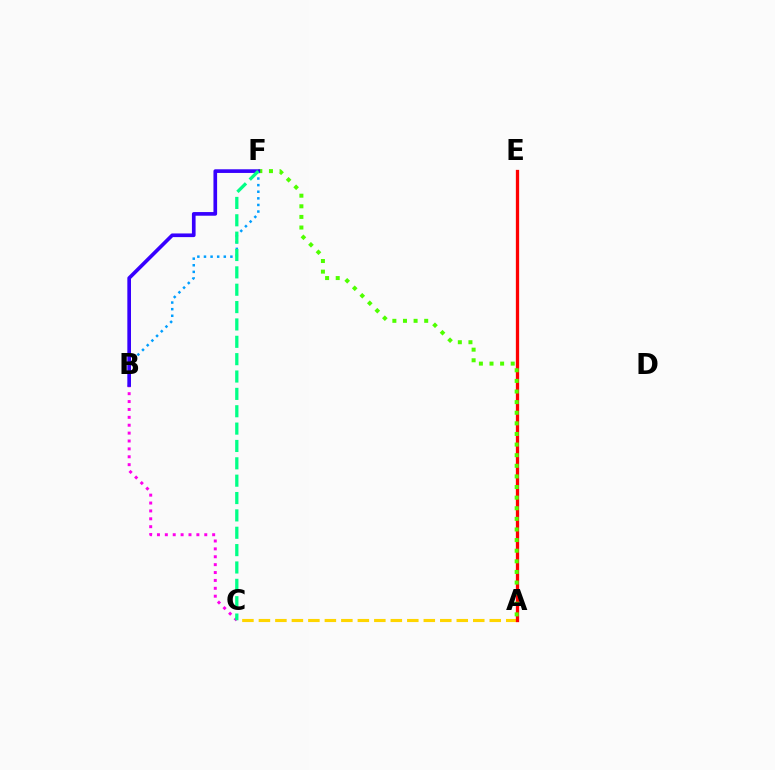{('A', 'C'): [{'color': '#ffd500', 'line_style': 'dashed', 'thickness': 2.24}], ('A', 'E'): [{'color': '#ff0000', 'line_style': 'solid', 'thickness': 2.36}], ('A', 'F'): [{'color': '#4fff00', 'line_style': 'dotted', 'thickness': 2.88}], ('B', 'F'): [{'color': '#009eff', 'line_style': 'dotted', 'thickness': 1.8}, {'color': '#3700ff', 'line_style': 'solid', 'thickness': 2.64}], ('B', 'C'): [{'color': '#ff00ed', 'line_style': 'dotted', 'thickness': 2.14}], ('C', 'F'): [{'color': '#00ff86', 'line_style': 'dashed', 'thickness': 2.36}]}